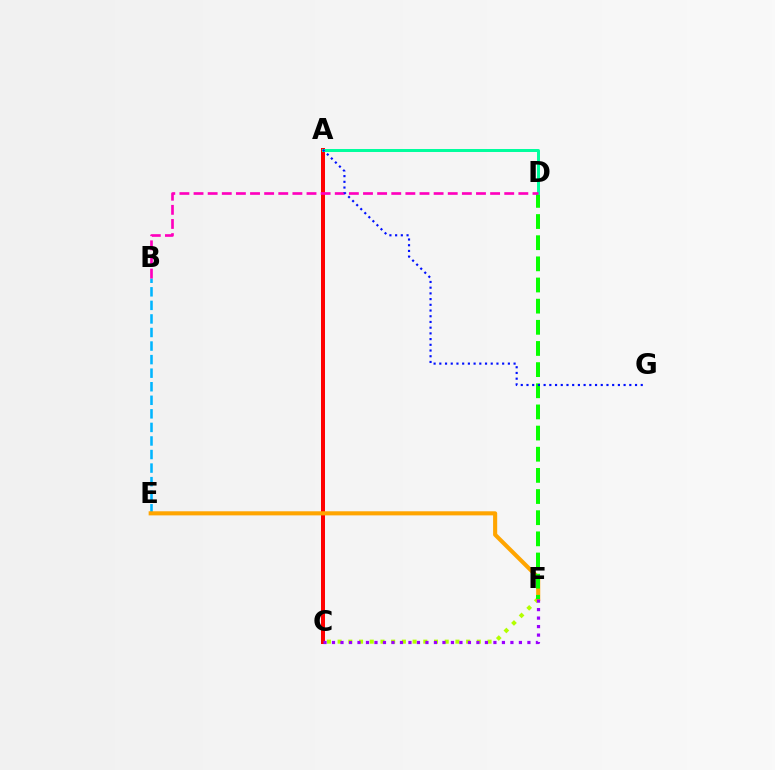{('C', 'F'): [{'color': '#b3ff00', 'line_style': 'dotted', 'thickness': 2.91}, {'color': '#9b00ff', 'line_style': 'dotted', 'thickness': 2.31}], ('A', 'C'): [{'color': '#ff0000', 'line_style': 'solid', 'thickness': 2.89}], ('B', 'E'): [{'color': '#00b5ff', 'line_style': 'dashed', 'thickness': 1.84}], ('E', 'F'): [{'color': '#ffa500', 'line_style': 'solid', 'thickness': 2.95}], ('D', 'F'): [{'color': '#08ff00', 'line_style': 'dashed', 'thickness': 2.87}], ('A', 'D'): [{'color': '#00ff9d', 'line_style': 'solid', 'thickness': 2.14}], ('B', 'D'): [{'color': '#ff00bd', 'line_style': 'dashed', 'thickness': 1.92}], ('A', 'G'): [{'color': '#0010ff', 'line_style': 'dotted', 'thickness': 1.55}]}